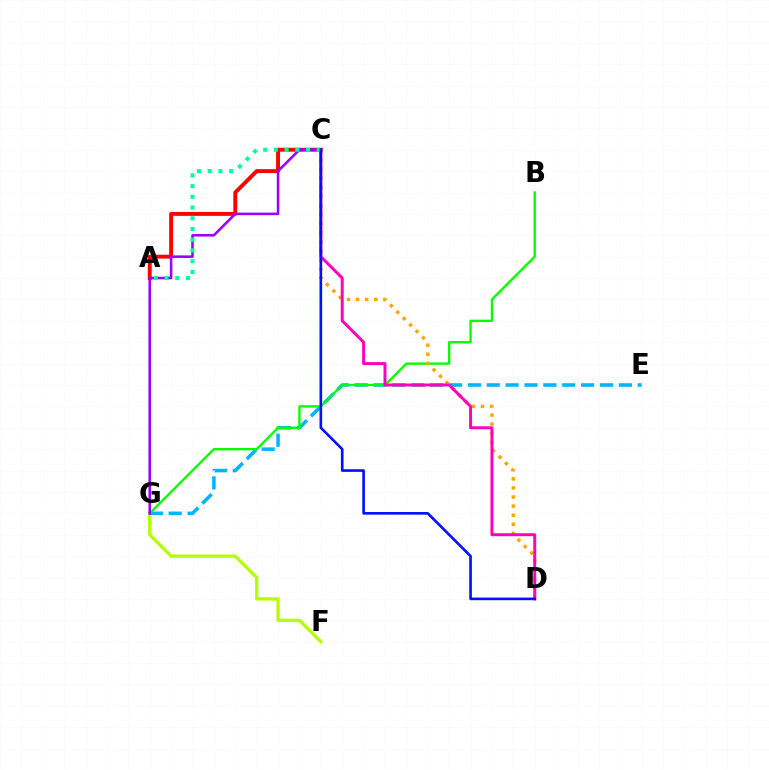{('F', 'G'): [{'color': '#b3ff00', 'line_style': 'solid', 'thickness': 2.35}], ('A', 'C'): [{'color': '#ff0000', 'line_style': 'solid', 'thickness': 2.81}, {'color': '#00ff9d', 'line_style': 'dotted', 'thickness': 2.91}], ('E', 'G'): [{'color': '#00b5ff', 'line_style': 'dashed', 'thickness': 2.56}], ('B', 'G'): [{'color': '#08ff00', 'line_style': 'solid', 'thickness': 1.7}], ('C', 'D'): [{'color': '#ffa500', 'line_style': 'dotted', 'thickness': 2.47}, {'color': '#ff00bd', 'line_style': 'solid', 'thickness': 2.13}, {'color': '#0010ff', 'line_style': 'solid', 'thickness': 1.89}], ('C', 'G'): [{'color': '#9b00ff', 'line_style': 'solid', 'thickness': 1.84}]}